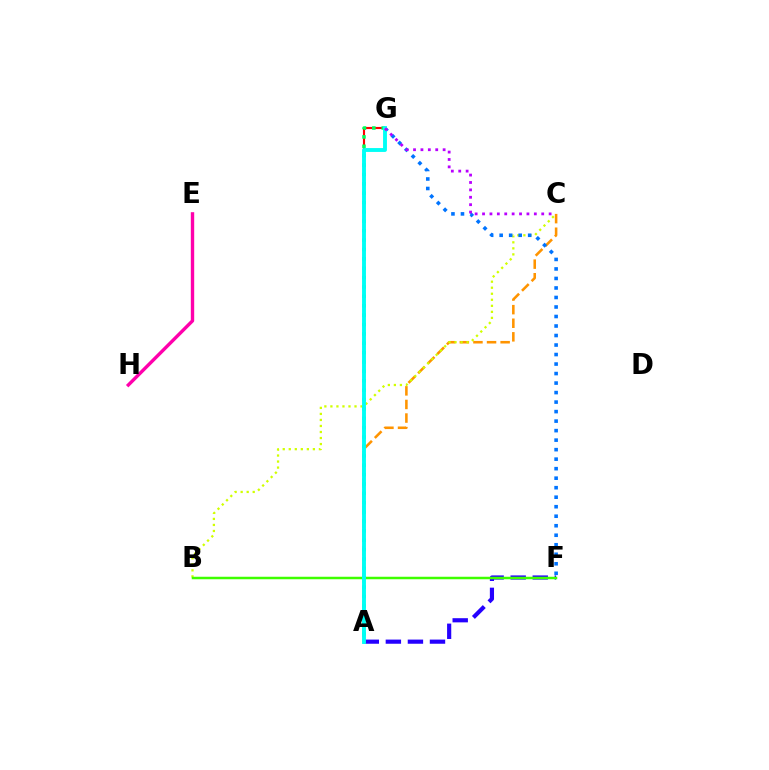{('A', 'F'): [{'color': '#2500ff', 'line_style': 'dashed', 'thickness': 3.0}], ('A', 'G'): [{'color': '#ff0000', 'line_style': 'solid', 'thickness': 1.53}, {'color': '#00ff5c', 'line_style': 'dotted', 'thickness': 2.55}, {'color': '#00fff6', 'line_style': 'solid', 'thickness': 2.79}], ('A', 'C'): [{'color': '#ff9400', 'line_style': 'dashed', 'thickness': 1.85}], ('B', 'C'): [{'color': '#d1ff00', 'line_style': 'dotted', 'thickness': 1.64}], ('B', 'F'): [{'color': '#3dff00', 'line_style': 'solid', 'thickness': 1.79}], ('E', 'H'): [{'color': '#ff00ac', 'line_style': 'solid', 'thickness': 2.44}], ('F', 'G'): [{'color': '#0074ff', 'line_style': 'dotted', 'thickness': 2.58}], ('C', 'G'): [{'color': '#b900ff', 'line_style': 'dotted', 'thickness': 2.01}]}